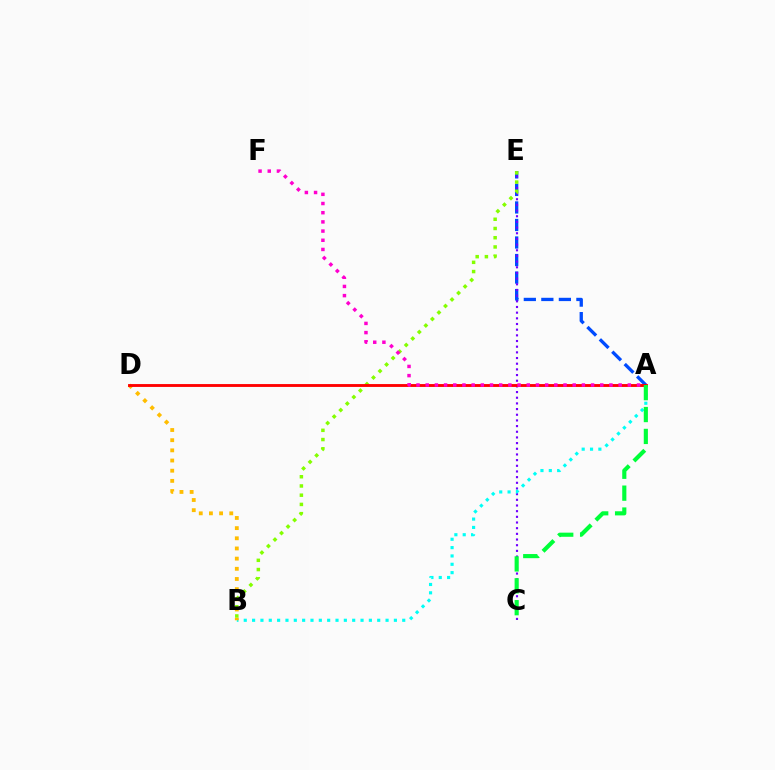{('A', 'E'): [{'color': '#004bff', 'line_style': 'dashed', 'thickness': 2.38}], ('C', 'E'): [{'color': '#7200ff', 'line_style': 'dotted', 'thickness': 1.54}], ('A', 'B'): [{'color': '#00fff6', 'line_style': 'dotted', 'thickness': 2.27}], ('B', 'D'): [{'color': '#ffbd00', 'line_style': 'dotted', 'thickness': 2.76}], ('B', 'E'): [{'color': '#84ff00', 'line_style': 'dotted', 'thickness': 2.51}], ('A', 'D'): [{'color': '#ff0000', 'line_style': 'solid', 'thickness': 2.06}], ('A', 'C'): [{'color': '#00ff39', 'line_style': 'dashed', 'thickness': 2.97}], ('A', 'F'): [{'color': '#ff00cf', 'line_style': 'dotted', 'thickness': 2.5}]}